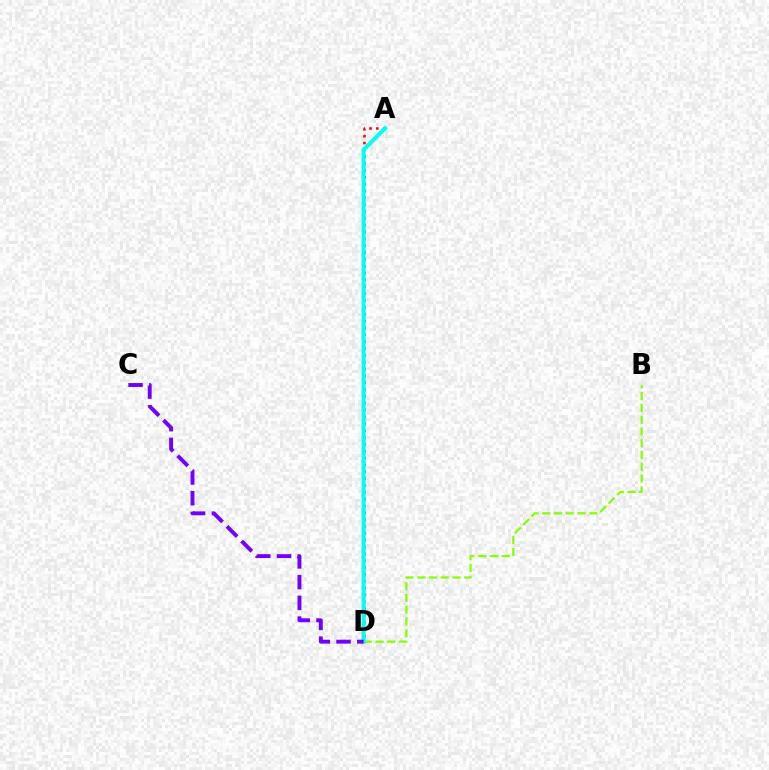{('A', 'D'): [{'color': '#ff0000', 'line_style': 'dotted', 'thickness': 1.86}, {'color': '#00fff6', 'line_style': 'solid', 'thickness': 2.94}], ('B', 'D'): [{'color': '#84ff00', 'line_style': 'dashed', 'thickness': 1.6}], ('C', 'D'): [{'color': '#7200ff', 'line_style': 'dashed', 'thickness': 2.82}]}